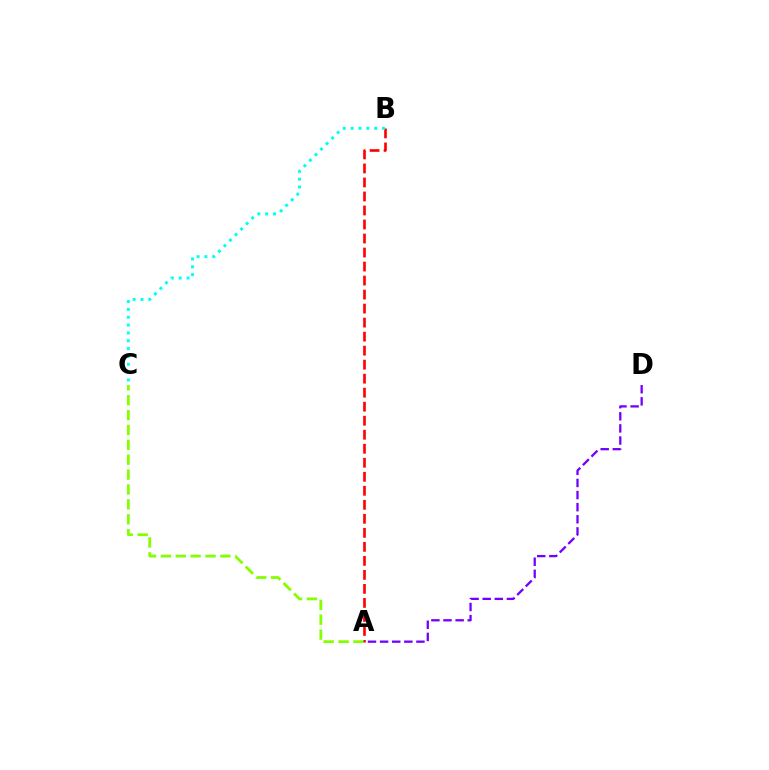{('A', 'B'): [{'color': '#ff0000', 'line_style': 'dashed', 'thickness': 1.9}], ('B', 'C'): [{'color': '#00fff6', 'line_style': 'dotted', 'thickness': 2.13}], ('A', 'D'): [{'color': '#7200ff', 'line_style': 'dashed', 'thickness': 1.65}], ('A', 'C'): [{'color': '#84ff00', 'line_style': 'dashed', 'thickness': 2.02}]}